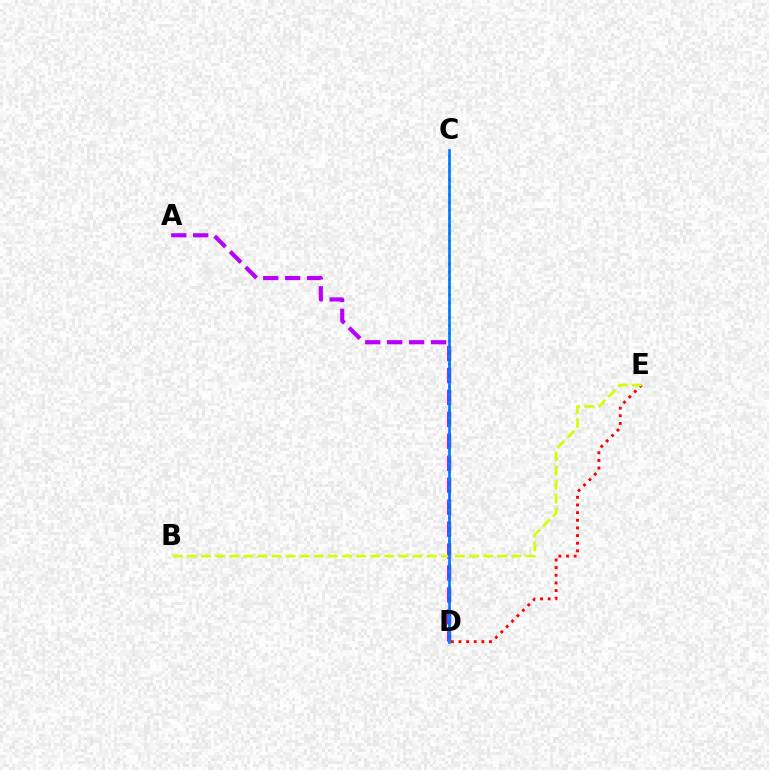{('A', 'D'): [{'color': '#b900ff', 'line_style': 'dashed', 'thickness': 2.98}], ('D', 'E'): [{'color': '#ff0000', 'line_style': 'dotted', 'thickness': 2.08}], ('C', 'D'): [{'color': '#00ff5c', 'line_style': 'dotted', 'thickness': 2.09}, {'color': '#0074ff', 'line_style': 'solid', 'thickness': 1.87}], ('B', 'E'): [{'color': '#d1ff00', 'line_style': 'dashed', 'thickness': 1.92}]}